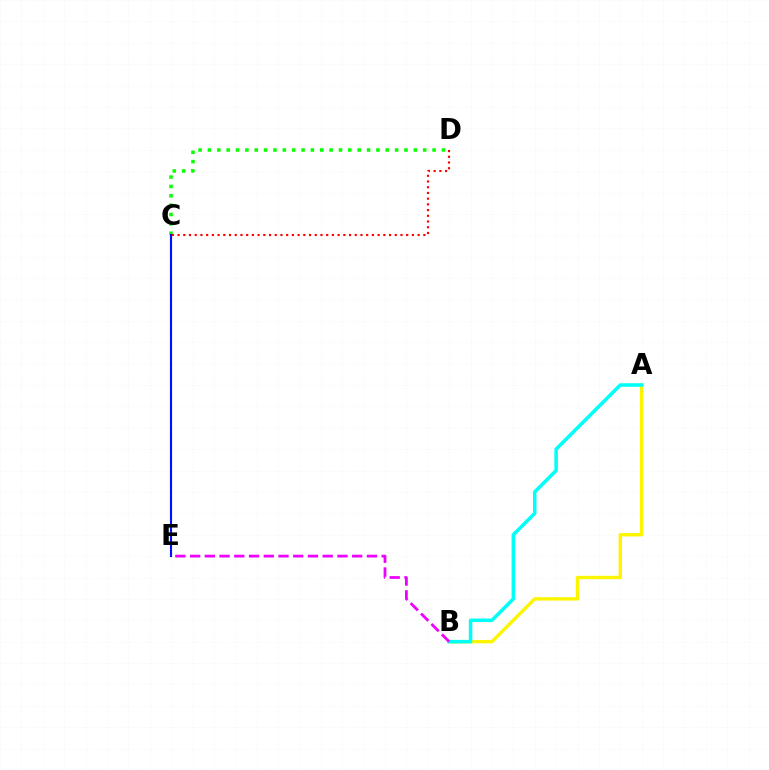{('A', 'B'): [{'color': '#fcf500', 'line_style': 'solid', 'thickness': 2.44}, {'color': '#00fff6', 'line_style': 'solid', 'thickness': 2.53}], ('C', 'D'): [{'color': '#08ff00', 'line_style': 'dotted', 'thickness': 2.54}, {'color': '#ff0000', 'line_style': 'dotted', 'thickness': 1.55}], ('C', 'E'): [{'color': '#0010ff', 'line_style': 'solid', 'thickness': 1.54}], ('B', 'E'): [{'color': '#ee00ff', 'line_style': 'dashed', 'thickness': 2.0}]}